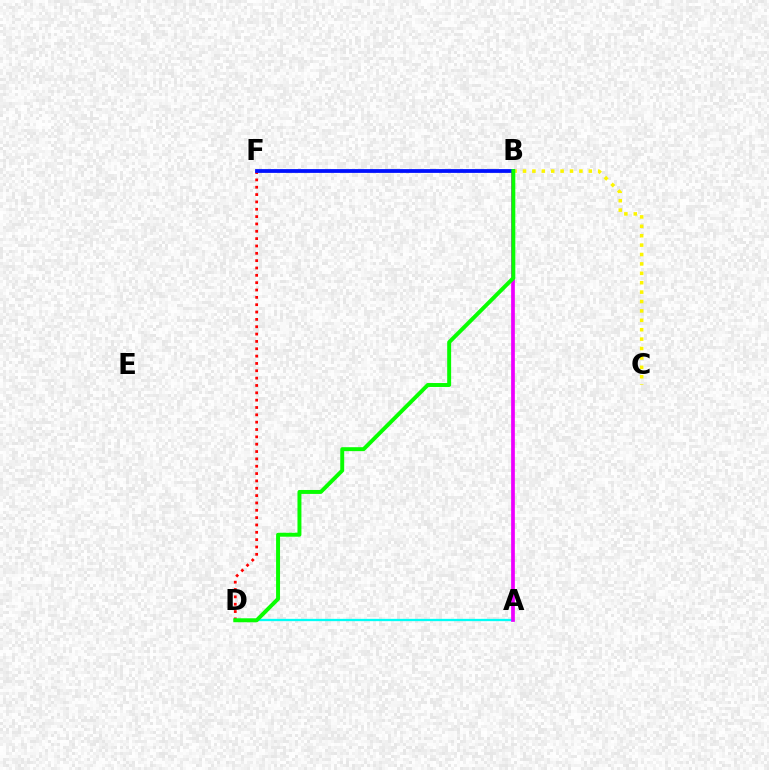{('D', 'F'): [{'color': '#ff0000', 'line_style': 'dotted', 'thickness': 1.99}], ('A', 'D'): [{'color': '#00fff6', 'line_style': 'solid', 'thickness': 1.66}], ('A', 'B'): [{'color': '#ee00ff', 'line_style': 'solid', 'thickness': 2.68}], ('B', 'C'): [{'color': '#fcf500', 'line_style': 'dotted', 'thickness': 2.55}], ('B', 'F'): [{'color': '#0010ff', 'line_style': 'solid', 'thickness': 2.72}], ('B', 'D'): [{'color': '#08ff00', 'line_style': 'solid', 'thickness': 2.84}]}